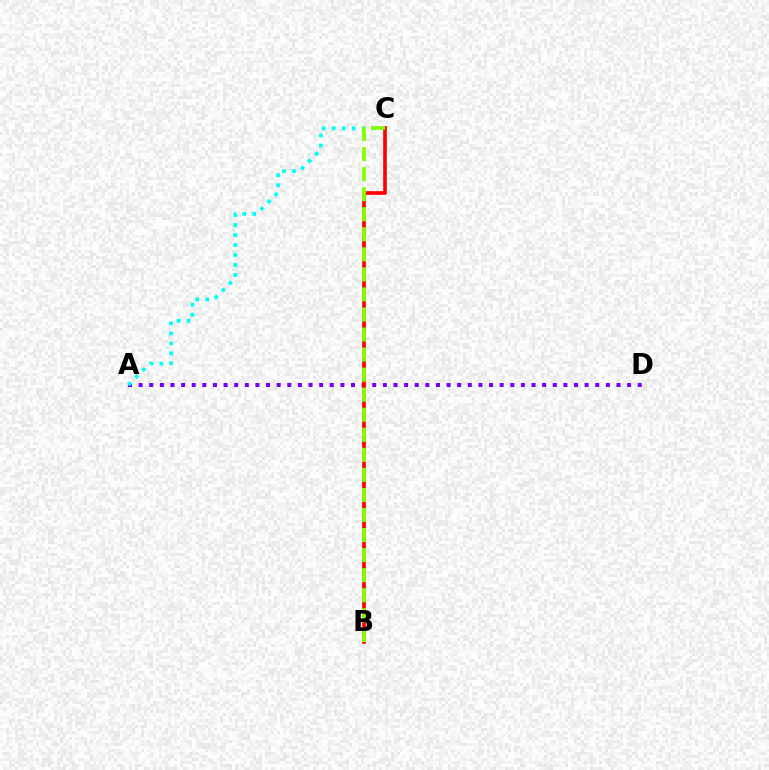{('A', 'D'): [{'color': '#7200ff', 'line_style': 'dotted', 'thickness': 2.89}], ('A', 'C'): [{'color': '#00fff6', 'line_style': 'dotted', 'thickness': 2.72}], ('B', 'C'): [{'color': '#ff0000', 'line_style': 'solid', 'thickness': 2.63}, {'color': '#84ff00', 'line_style': 'dashed', 'thickness': 2.72}]}